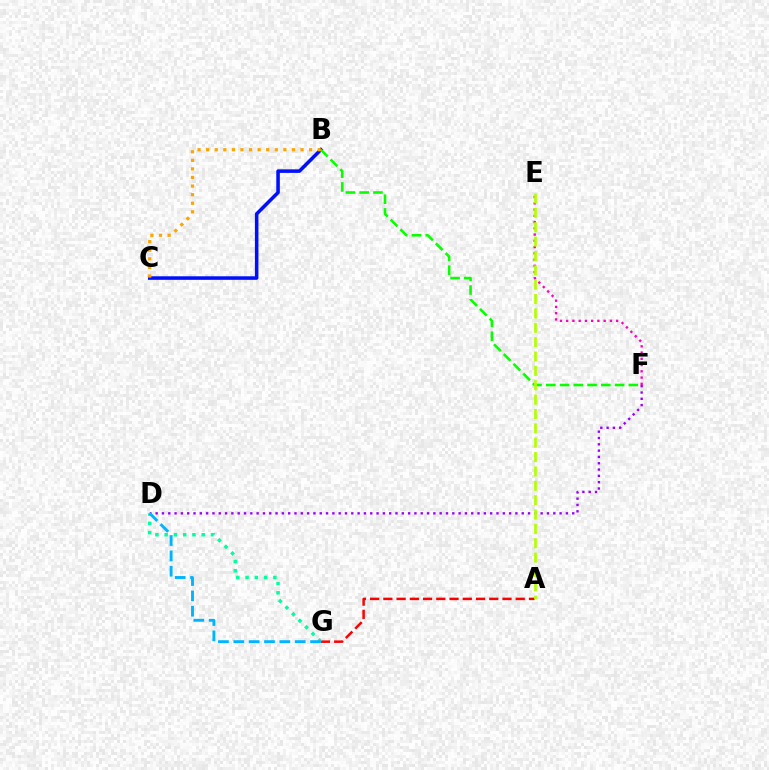{('D', 'F'): [{'color': '#9b00ff', 'line_style': 'dotted', 'thickness': 1.71}], ('E', 'F'): [{'color': '#ff00bd', 'line_style': 'dotted', 'thickness': 1.7}], ('A', 'G'): [{'color': '#ff0000', 'line_style': 'dashed', 'thickness': 1.8}], ('B', 'C'): [{'color': '#0010ff', 'line_style': 'solid', 'thickness': 2.55}, {'color': '#ffa500', 'line_style': 'dotted', 'thickness': 2.33}], ('B', 'F'): [{'color': '#08ff00', 'line_style': 'dashed', 'thickness': 1.87}], ('D', 'G'): [{'color': '#00ff9d', 'line_style': 'dotted', 'thickness': 2.52}, {'color': '#00b5ff', 'line_style': 'dashed', 'thickness': 2.08}], ('A', 'E'): [{'color': '#b3ff00', 'line_style': 'dashed', 'thickness': 1.95}]}